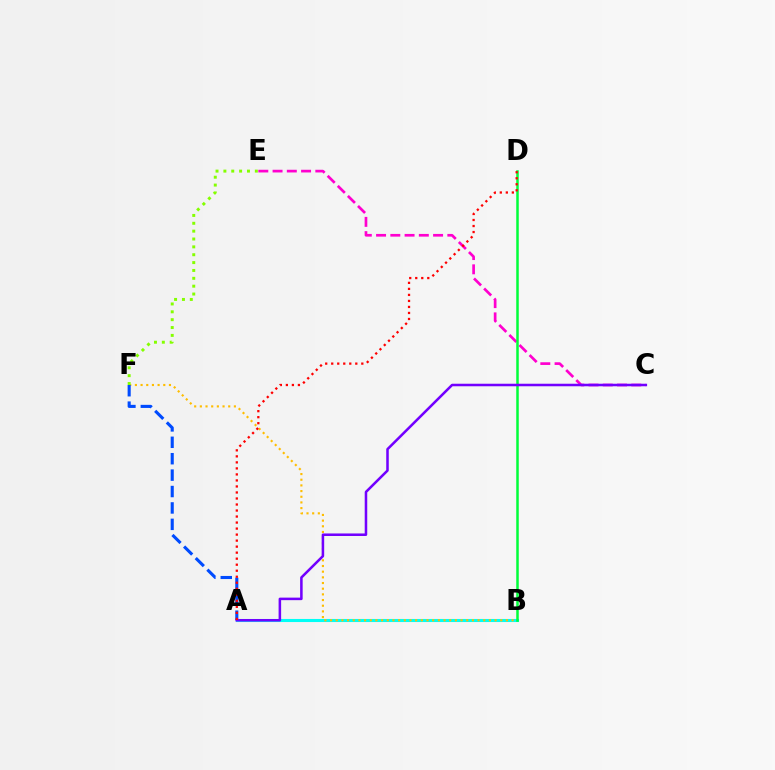{('A', 'B'): [{'color': '#00fff6', 'line_style': 'solid', 'thickness': 2.22}], ('B', 'F'): [{'color': '#ffbd00', 'line_style': 'dotted', 'thickness': 1.54}], ('A', 'F'): [{'color': '#004bff', 'line_style': 'dashed', 'thickness': 2.23}], ('E', 'F'): [{'color': '#84ff00', 'line_style': 'dotted', 'thickness': 2.14}], ('C', 'E'): [{'color': '#ff00cf', 'line_style': 'dashed', 'thickness': 1.94}], ('B', 'D'): [{'color': '#00ff39', 'line_style': 'solid', 'thickness': 1.81}], ('A', 'C'): [{'color': '#7200ff', 'line_style': 'solid', 'thickness': 1.82}], ('A', 'D'): [{'color': '#ff0000', 'line_style': 'dotted', 'thickness': 1.64}]}